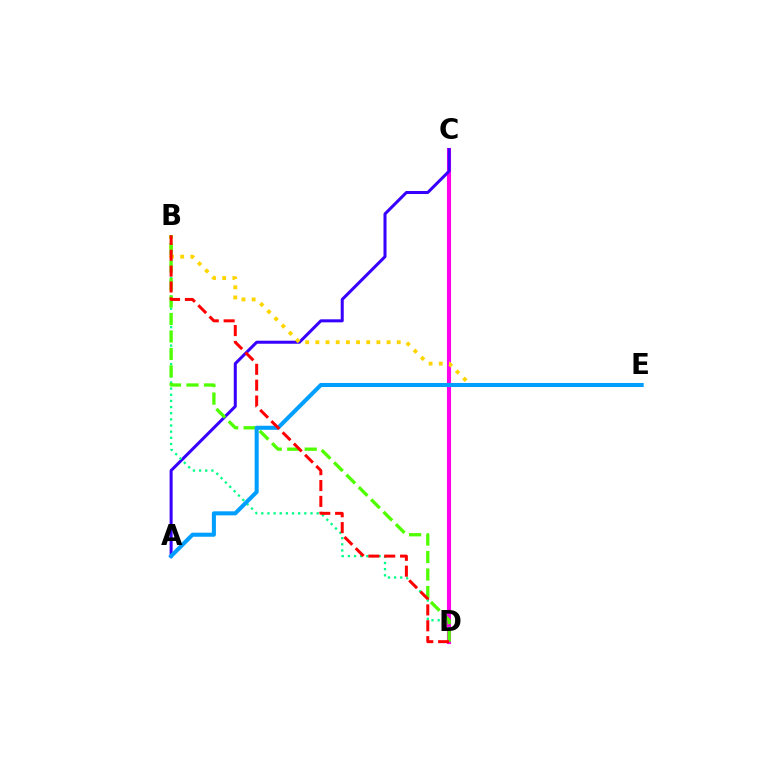{('C', 'D'): [{'color': '#ff00ed', 'line_style': 'solid', 'thickness': 2.95}], ('A', 'C'): [{'color': '#3700ff', 'line_style': 'solid', 'thickness': 2.18}], ('B', 'E'): [{'color': '#ffd500', 'line_style': 'dotted', 'thickness': 2.76}], ('B', 'D'): [{'color': '#00ff86', 'line_style': 'dotted', 'thickness': 1.67}, {'color': '#4fff00', 'line_style': 'dashed', 'thickness': 2.37}, {'color': '#ff0000', 'line_style': 'dashed', 'thickness': 2.16}], ('A', 'E'): [{'color': '#009eff', 'line_style': 'solid', 'thickness': 2.91}]}